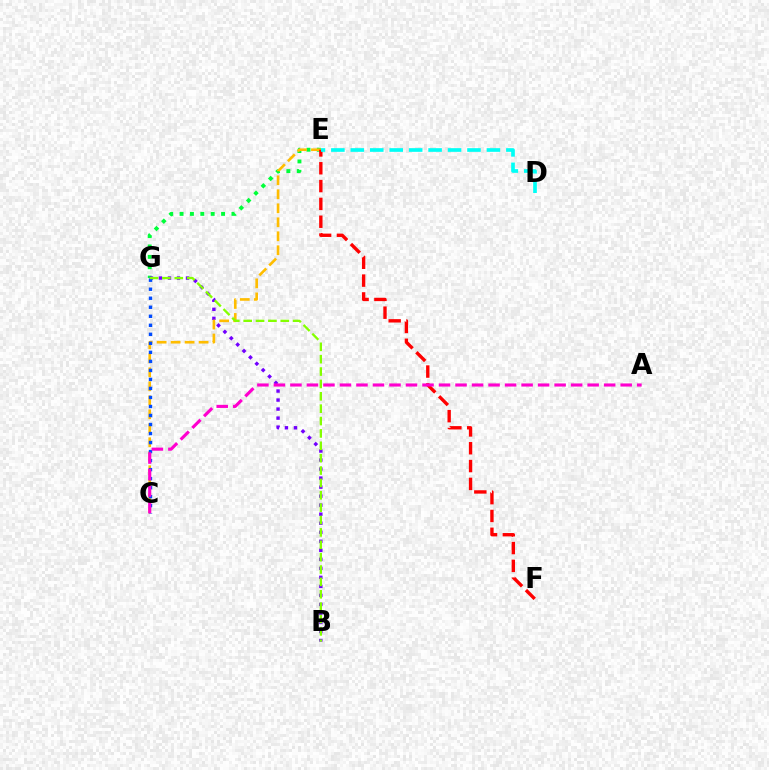{('E', 'G'): [{'color': '#00ff39', 'line_style': 'dotted', 'thickness': 2.82}], ('B', 'G'): [{'color': '#7200ff', 'line_style': 'dotted', 'thickness': 2.45}, {'color': '#84ff00', 'line_style': 'dashed', 'thickness': 1.68}], ('C', 'E'): [{'color': '#ffbd00', 'line_style': 'dashed', 'thickness': 1.9}], ('E', 'F'): [{'color': '#ff0000', 'line_style': 'dashed', 'thickness': 2.42}], ('D', 'E'): [{'color': '#00fff6', 'line_style': 'dashed', 'thickness': 2.64}], ('C', 'G'): [{'color': '#004bff', 'line_style': 'dotted', 'thickness': 2.45}], ('A', 'C'): [{'color': '#ff00cf', 'line_style': 'dashed', 'thickness': 2.24}]}